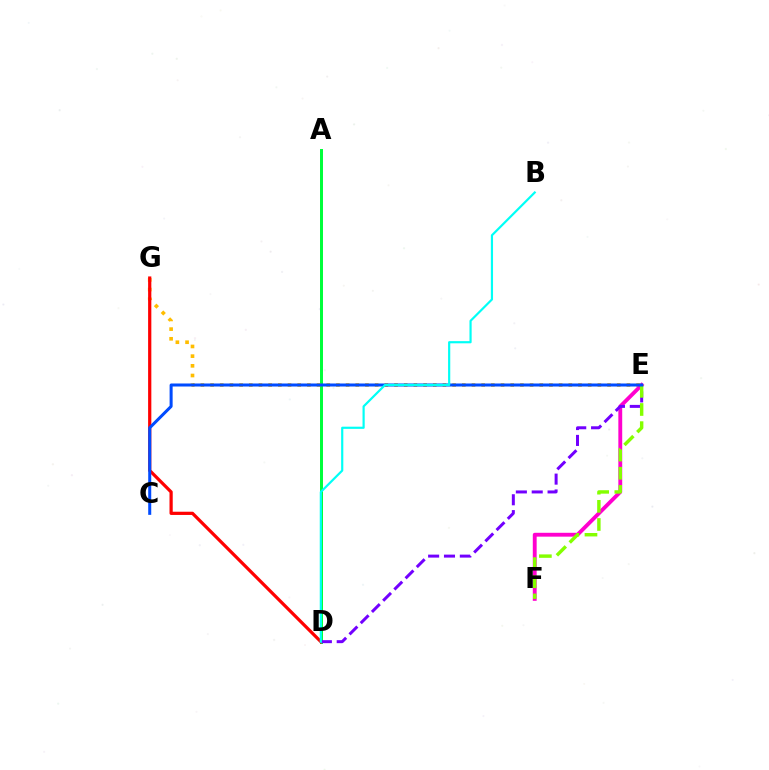{('A', 'D'): [{'color': '#00ff39', 'line_style': 'solid', 'thickness': 2.15}], ('E', 'G'): [{'color': '#ffbd00', 'line_style': 'dotted', 'thickness': 2.63}], ('D', 'G'): [{'color': '#ff0000', 'line_style': 'solid', 'thickness': 2.32}], ('E', 'F'): [{'color': '#ff00cf', 'line_style': 'solid', 'thickness': 2.78}, {'color': '#84ff00', 'line_style': 'dashed', 'thickness': 2.47}], ('D', 'E'): [{'color': '#7200ff', 'line_style': 'dashed', 'thickness': 2.15}], ('C', 'E'): [{'color': '#004bff', 'line_style': 'solid', 'thickness': 2.18}], ('B', 'D'): [{'color': '#00fff6', 'line_style': 'solid', 'thickness': 1.57}]}